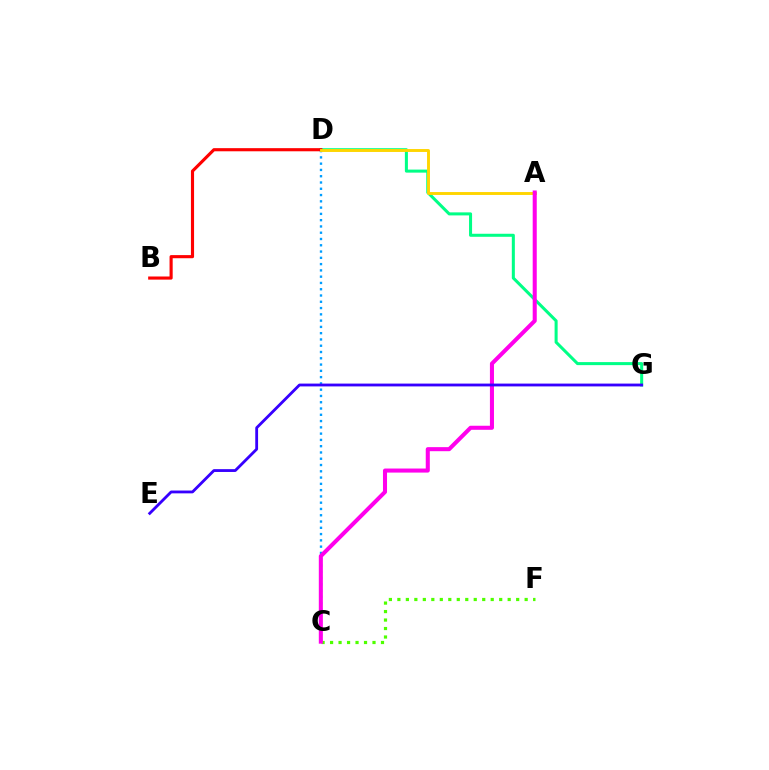{('D', 'G'): [{'color': '#00ff86', 'line_style': 'solid', 'thickness': 2.19}], ('C', 'D'): [{'color': '#009eff', 'line_style': 'dotted', 'thickness': 1.71}], ('B', 'D'): [{'color': '#ff0000', 'line_style': 'solid', 'thickness': 2.25}], ('C', 'F'): [{'color': '#4fff00', 'line_style': 'dotted', 'thickness': 2.31}], ('A', 'D'): [{'color': '#ffd500', 'line_style': 'solid', 'thickness': 2.09}], ('A', 'C'): [{'color': '#ff00ed', 'line_style': 'solid', 'thickness': 2.92}], ('E', 'G'): [{'color': '#3700ff', 'line_style': 'solid', 'thickness': 2.03}]}